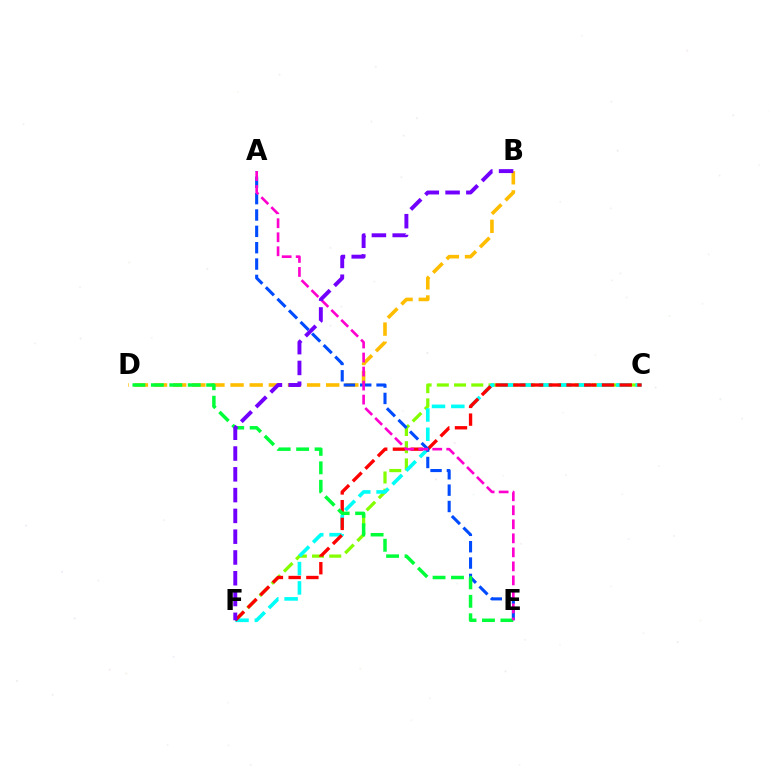{('C', 'F'): [{'color': '#84ff00', 'line_style': 'dashed', 'thickness': 2.34}, {'color': '#00fff6', 'line_style': 'dashed', 'thickness': 2.62}, {'color': '#ff0000', 'line_style': 'dashed', 'thickness': 2.41}], ('B', 'D'): [{'color': '#ffbd00', 'line_style': 'dashed', 'thickness': 2.6}], ('A', 'E'): [{'color': '#004bff', 'line_style': 'dashed', 'thickness': 2.22}, {'color': '#ff00cf', 'line_style': 'dashed', 'thickness': 1.9}], ('D', 'E'): [{'color': '#00ff39', 'line_style': 'dashed', 'thickness': 2.5}], ('B', 'F'): [{'color': '#7200ff', 'line_style': 'dashed', 'thickness': 2.82}]}